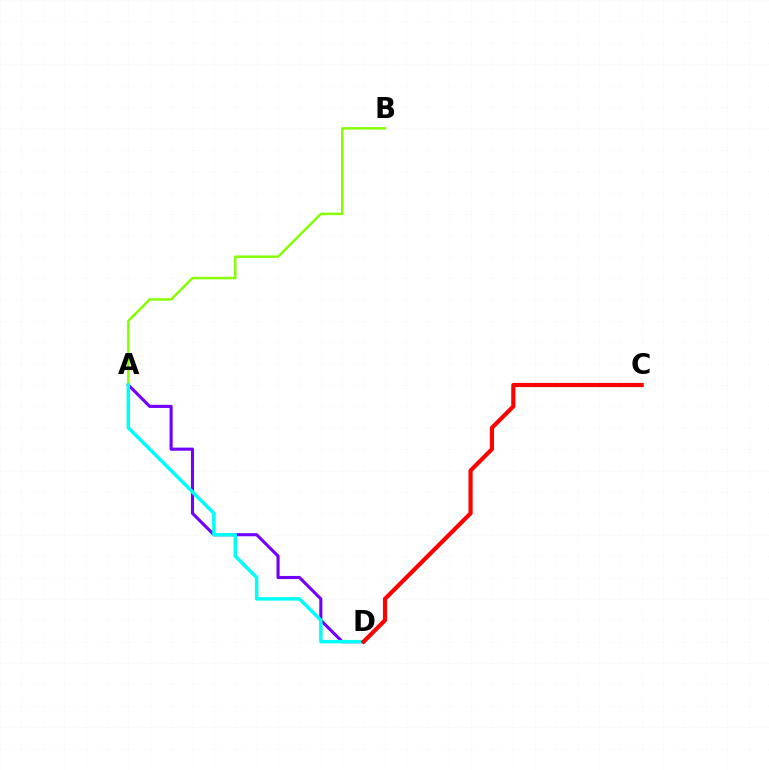{('A', 'D'): [{'color': '#7200ff', 'line_style': 'solid', 'thickness': 2.24}, {'color': '#00fff6', 'line_style': 'solid', 'thickness': 2.52}], ('A', 'B'): [{'color': '#84ff00', 'line_style': 'solid', 'thickness': 1.76}], ('C', 'D'): [{'color': '#ff0000', 'line_style': 'solid', 'thickness': 2.99}]}